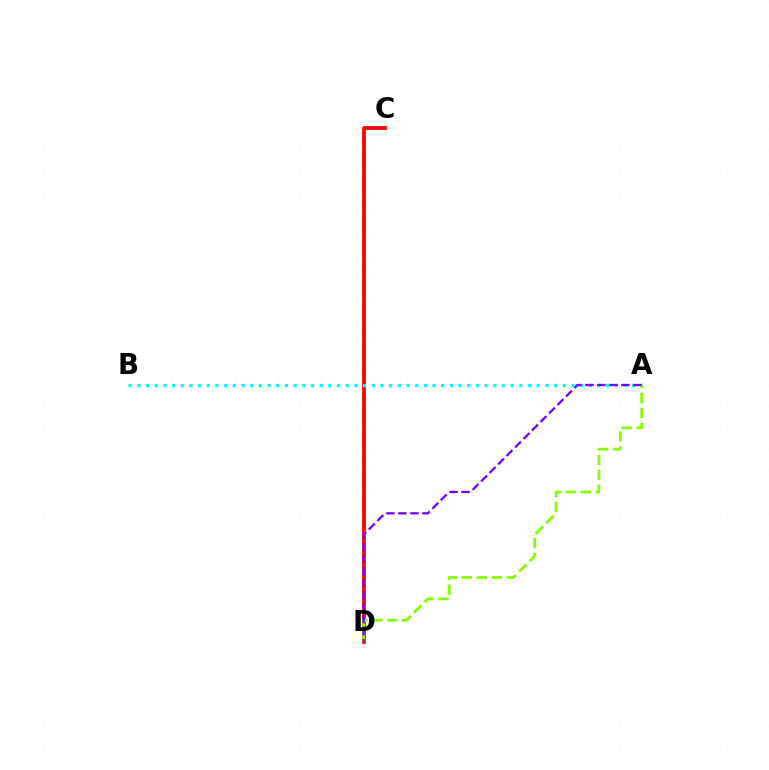{('C', 'D'): [{'color': '#ff0000', 'line_style': 'solid', 'thickness': 2.69}], ('A', 'B'): [{'color': '#00fff6', 'line_style': 'dotted', 'thickness': 2.36}], ('A', 'D'): [{'color': '#84ff00', 'line_style': 'dashed', 'thickness': 2.03}, {'color': '#7200ff', 'line_style': 'dashed', 'thickness': 1.63}]}